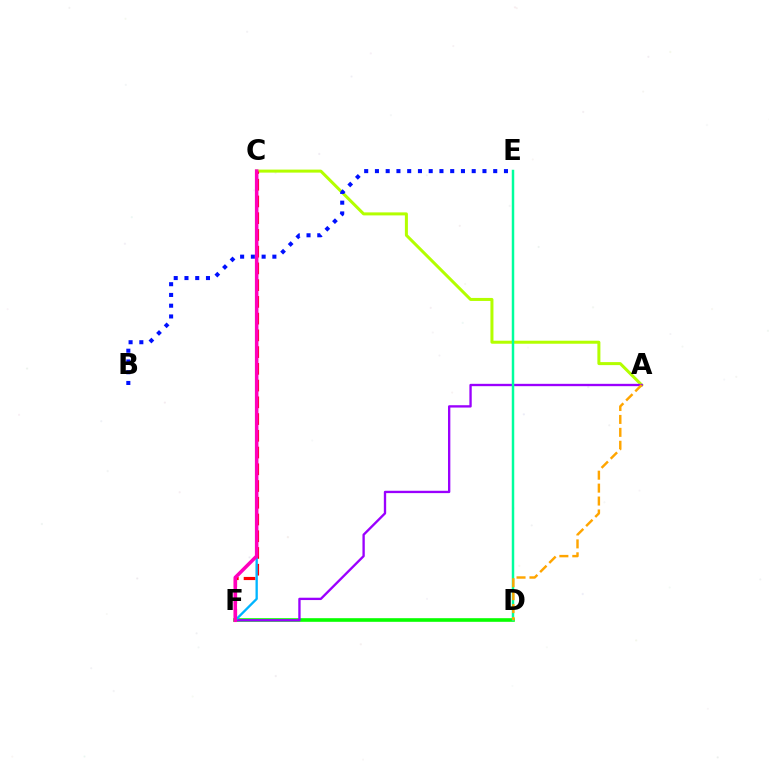{('A', 'C'): [{'color': '#b3ff00', 'line_style': 'solid', 'thickness': 2.17}], ('B', 'E'): [{'color': '#0010ff', 'line_style': 'dotted', 'thickness': 2.92}], ('C', 'F'): [{'color': '#ff0000', 'line_style': 'dashed', 'thickness': 2.27}, {'color': '#00b5ff', 'line_style': 'solid', 'thickness': 1.67}, {'color': '#ff00bd', 'line_style': 'solid', 'thickness': 2.55}], ('D', 'F'): [{'color': '#08ff00', 'line_style': 'solid', 'thickness': 2.61}], ('A', 'F'): [{'color': '#9b00ff', 'line_style': 'solid', 'thickness': 1.69}], ('D', 'E'): [{'color': '#00ff9d', 'line_style': 'solid', 'thickness': 1.78}], ('A', 'D'): [{'color': '#ffa500', 'line_style': 'dashed', 'thickness': 1.76}]}